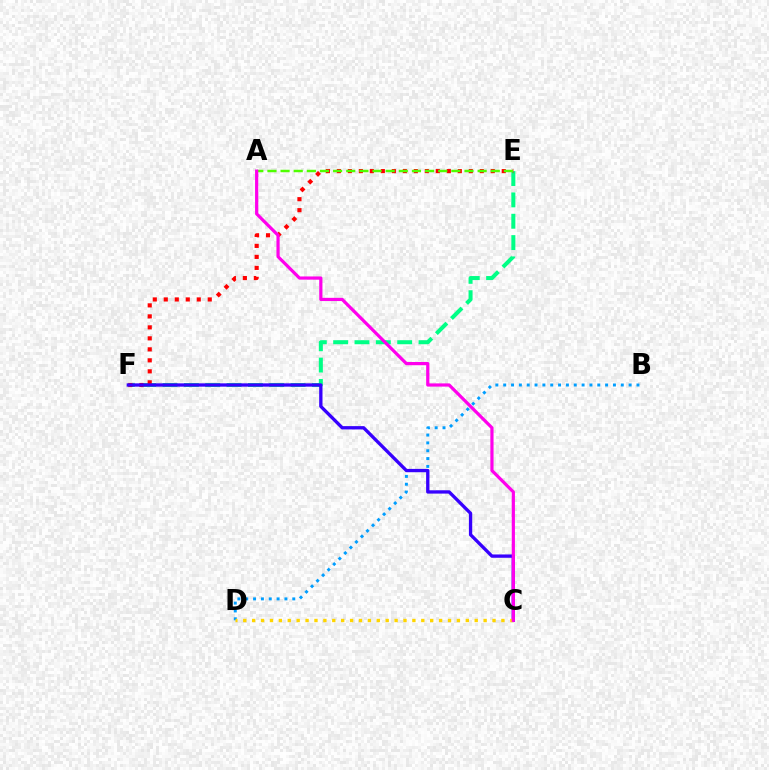{('E', 'F'): [{'color': '#00ff86', 'line_style': 'dashed', 'thickness': 2.9}, {'color': '#ff0000', 'line_style': 'dotted', 'thickness': 2.99}], ('B', 'D'): [{'color': '#009eff', 'line_style': 'dotted', 'thickness': 2.13}], ('C', 'F'): [{'color': '#3700ff', 'line_style': 'solid', 'thickness': 2.39}], ('A', 'E'): [{'color': '#4fff00', 'line_style': 'dashed', 'thickness': 1.78}], ('C', 'D'): [{'color': '#ffd500', 'line_style': 'dotted', 'thickness': 2.42}], ('A', 'C'): [{'color': '#ff00ed', 'line_style': 'solid', 'thickness': 2.31}]}